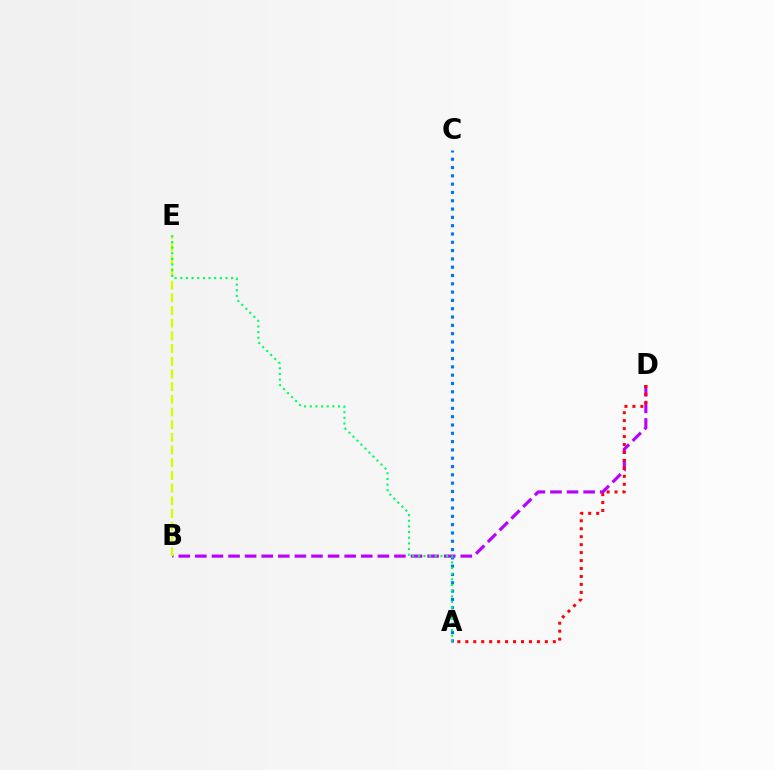{('B', 'D'): [{'color': '#b900ff', 'line_style': 'dashed', 'thickness': 2.25}], ('A', 'C'): [{'color': '#0074ff', 'line_style': 'dotted', 'thickness': 2.26}], ('B', 'E'): [{'color': '#d1ff00', 'line_style': 'dashed', 'thickness': 1.72}], ('A', 'D'): [{'color': '#ff0000', 'line_style': 'dotted', 'thickness': 2.16}], ('A', 'E'): [{'color': '#00ff5c', 'line_style': 'dotted', 'thickness': 1.53}]}